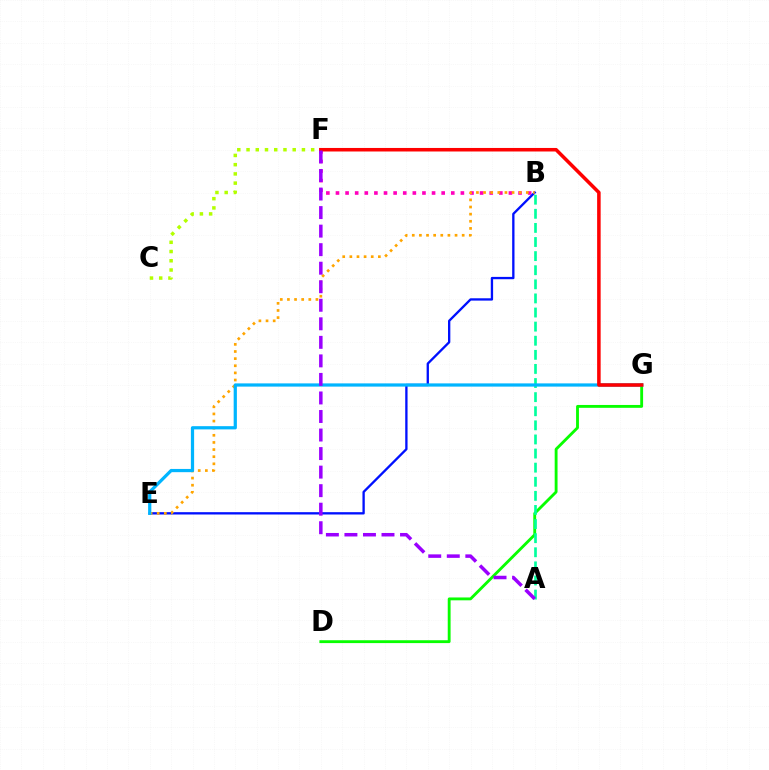{('D', 'G'): [{'color': '#08ff00', 'line_style': 'solid', 'thickness': 2.05}], ('C', 'F'): [{'color': '#b3ff00', 'line_style': 'dotted', 'thickness': 2.51}], ('B', 'F'): [{'color': '#ff00bd', 'line_style': 'dotted', 'thickness': 2.61}], ('B', 'E'): [{'color': '#0010ff', 'line_style': 'solid', 'thickness': 1.67}, {'color': '#ffa500', 'line_style': 'dotted', 'thickness': 1.94}], ('A', 'B'): [{'color': '#00ff9d', 'line_style': 'dashed', 'thickness': 1.92}], ('E', 'G'): [{'color': '#00b5ff', 'line_style': 'solid', 'thickness': 2.32}], ('F', 'G'): [{'color': '#ff0000', 'line_style': 'solid', 'thickness': 2.54}], ('A', 'F'): [{'color': '#9b00ff', 'line_style': 'dashed', 'thickness': 2.52}]}